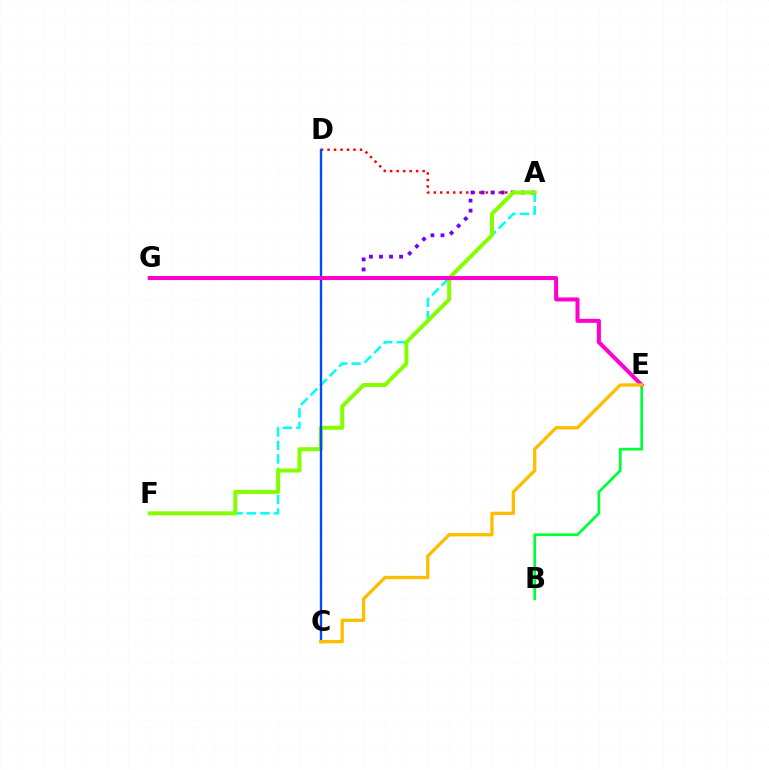{('A', 'F'): [{'color': '#00fff6', 'line_style': 'dashed', 'thickness': 1.83}, {'color': '#84ff00', 'line_style': 'solid', 'thickness': 2.88}], ('A', 'D'): [{'color': '#ff0000', 'line_style': 'dotted', 'thickness': 1.77}], ('A', 'G'): [{'color': '#7200ff', 'line_style': 'dotted', 'thickness': 2.73}], ('B', 'E'): [{'color': '#00ff39', 'line_style': 'solid', 'thickness': 1.95}], ('C', 'D'): [{'color': '#004bff', 'line_style': 'solid', 'thickness': 1.7}], ('E', 'G'): [{'color': '#ff00cf', 'line_style': 'solid', 'thickness': 2.9}], ('C', 'E'): [{'color': '#ffbd00', 'line_style': 'solid', 'thickness': 2.38}]}